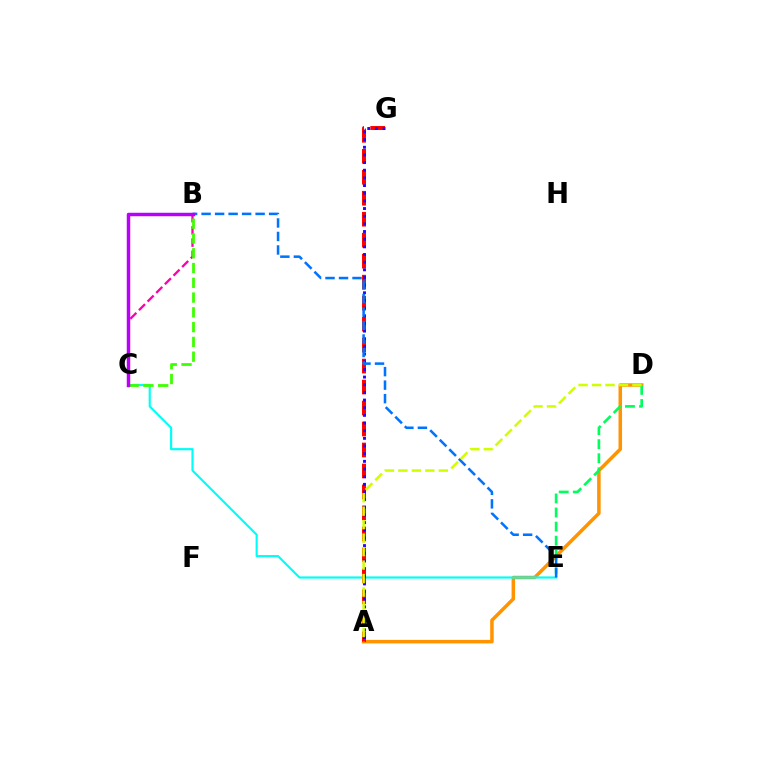{('A', 'D'): [{'color': '#ff9400', 'line_style': 'solid', 'thickness': 2.53}, {'color': '#d1ff00', 'line_style': 'dashed', 'thickness': 1.83}], ('D', 'E'): [{'color': '#00ff5c', 'line_style': 'dashed', 'thickness': 1.91}], ('C', 'E'): [{'color': '#00fff6', 'line_style': 'solid', 'thickness': 1.56}], ('A', 'G'): [{'color': '#ff0000', 'line_style': 'dashed', 'thickness': 2.85}, {'color': '#2500ff', 'line_style': 'dotted', 'thickness': 2.08}], ('B', 'C'): [{'color': '#ff00ac', 'line_style': 'dashed', 'thickness': 1.66}, {'color': '#3dff00', 'line_style': 'dashed', 'thickness': 2.01}, {'color': '#b900ff', 'line_style': 'solid', 'thickness': 2.5}], ('B', 'E'): [{'color': '#0074ff', 'line_style': 'dashed', 'thickness': 1.83}]}